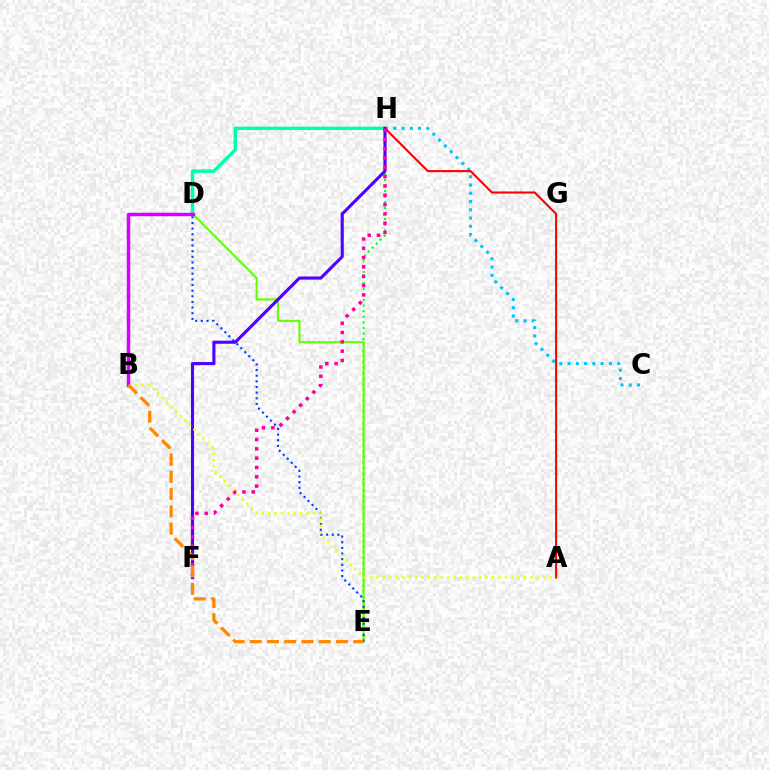{('C', 'H'): [{'color': '#00c7ff', 'line_style': 'dotted', 'thickness': 2.24}], ('E', 'H'): [{'color': '#00ff27', 'line_style': 'dotted', 'thickness': 1.52}], ('D', 'E'): [{'color': '#66ff00', 'line_style': 'solid', 'thickness': 1.53}, {'color': '#003fff', 'line_style': 'dotted', 'thickness': 1.53}], ('D', 'H'): [{'color': '#00ffaf', 'line_style': 'solid', 'thickness': 2.46}], ('A', 'H'): [{'color': '#ff0000', 'line_style': 'solid', 'thickness': 1.5}], ('F', 'H'): [{'color': '#4f00ff', 'line_style': 'solid', 'thickness': 2.24}, {'color': '#ff00a0', 'line_style': 'dotted', 'thickness': 2.53}], ('A', 'B'): [{'color': '#eeff00', 'line_style': 'dotted', 'thickness': 1.74}], ('B', 'D'): [{'color': '#d600ff', 'line_style': 'solid', 'thickness': 2.51}], ('B', 'E'): [{'color': '#ff8800', 'line_style': 'dashed', 'thickness': 2.34}]}